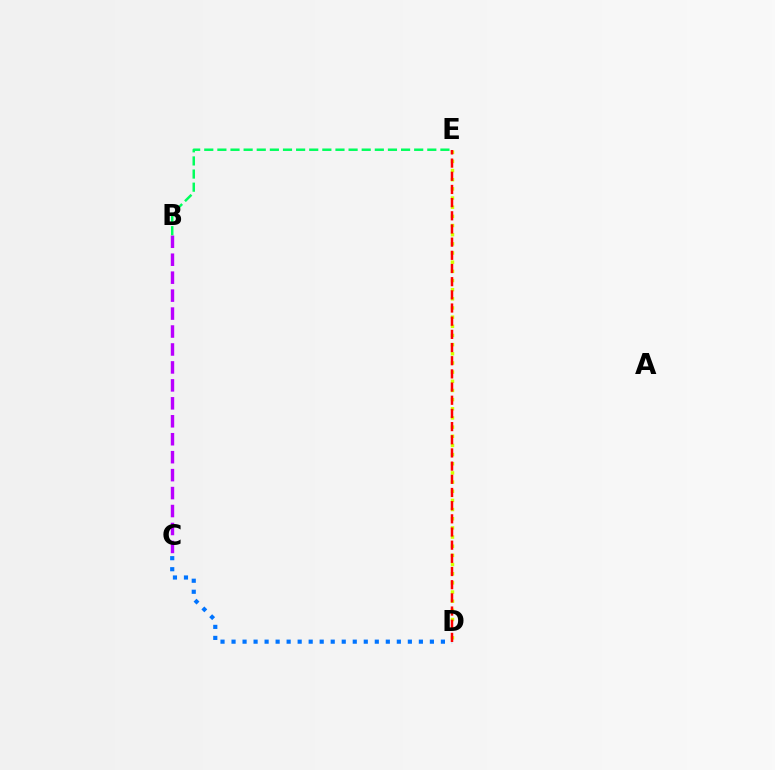{('D', 'E'): [{'color': '#d1ff00', 'line_style': 'dotted', 'thickness': 2.49}, {'color': '#ff0000', 'line_style': 'dashed', 'thickness': 1.79}], ('B', 'C'): [{'color': '#b900ff', 'line_style': 'dashed', 'thickness': 2.44}], ('C', 'D'): [{'color': '#0074ff', 'line_style': 'dotted', 'thickness': 2.99}], ('B', 'E'): [{'color': '#00ff5c', 'line_style': 'dashed', 'thickness': 1.78}]}